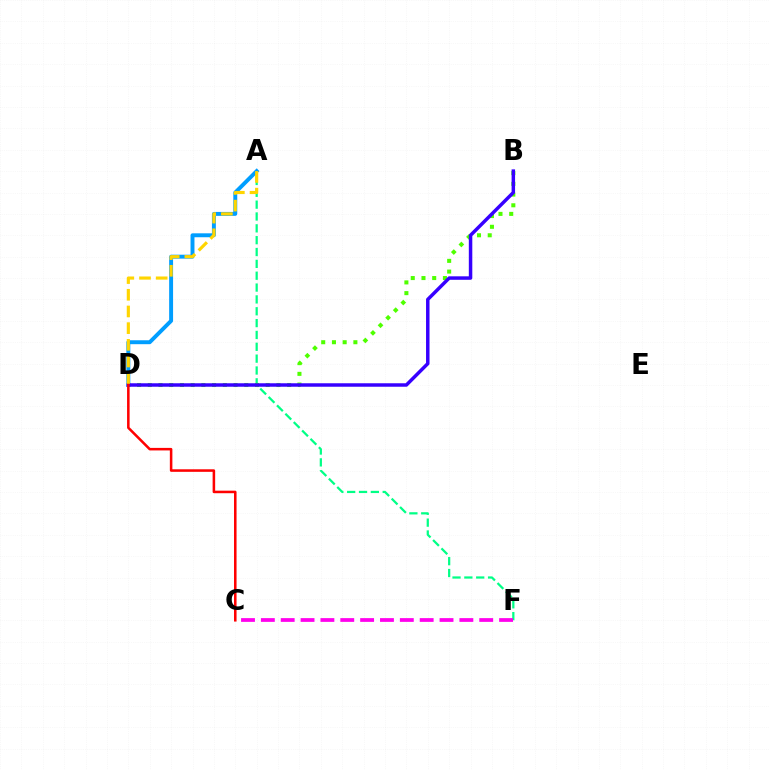{('A', 'F'): [{'color': '#00ff86', 'line_style': 'dashed', 'thickness': 1.61}], ('B', 'D'): [{'color': '#4fff00', 'line_style': 'dotted', 'thickness': 2.91}, {'color': '#3700ff', 'line_style': 'solid', 'thickness': 2.51}], ('A', 'D'): [{'color': '#009eff', 'line_style': 'solid', 'thickness': 2.83}, {'color': '#ffd500', 'line_style': 'dashed', 'thickness': 2.27}], ('C', 'F'): [{'color': '#ff00ed', 'line_style': 'dashed', 'thickness': 2.7}], ('C', 'D'): [{'color': '#ff0000', 'line_style': 'solid', 'thickness': 1.83}]}